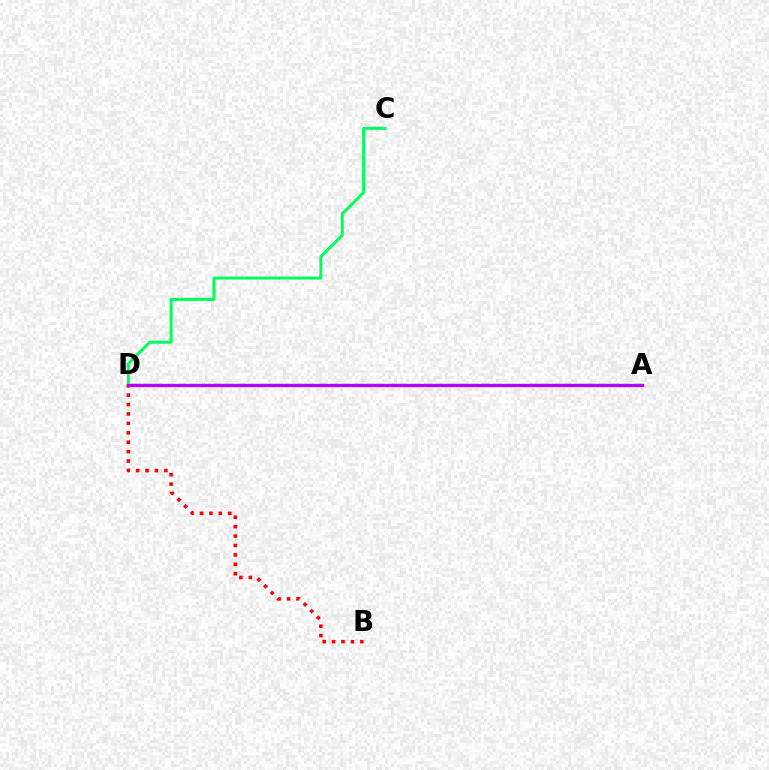{('C', 'D'): [{'color': '#00ff5c', 'line_style': 'solid', 'thickness': 2.14}], ('A', 'D'): [{'color': '#d1ff00', 'line_style': 'solid', 'thickness': 2.39}, {'color': '#0074ff', 'line_style': 'dashed', 'thickness': 1.59}, {'color': '#b900ff', 'line_style': 'solid', 'thickness': 2.36}], ('B', 'D'): [{'color': '#ff0000', 'line_style': 'dotted', 'thickness': 2.56}]}